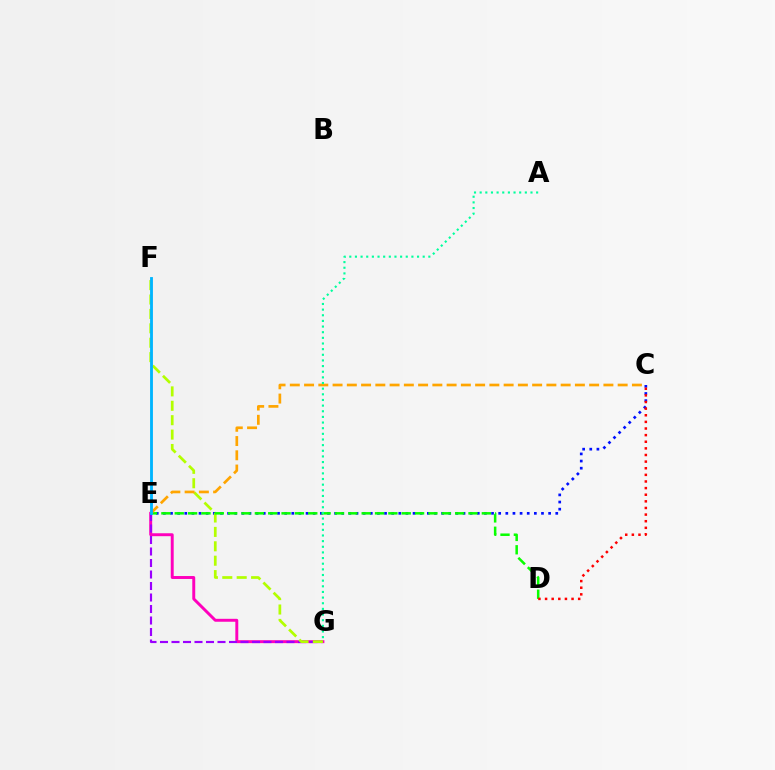{('E', 'G'): [{'color': '#ff00bd', 'line_style': 'solid', 'thickness': 2.11}, {'color': '#9b00ff', 'line_style': 'dashed', 'thickness': 1.56}], ('C', 'E'): [{'color': '#0010ff', 'line_style': 'dotted', 'thickness': 1.94}, {'color': '#ffa500', 'line_style': 'dashed', 'thickness': 1.94}], ('F', 'G'): [{'color': '#b3ff00', 'line_style': 'dashed', 'thickness': 1.96}], ('D', 'E'): [{'color': '#08ff00', 'line_style': 'dashed', 'thickness': 1.81}], ('E', 'F'): [{'color': '#00b5ff', 'line_style': 'solid', 'thickness': 2.04}], ('C', 'D'): [{'color': '#ff0000', 'line_style': 'dotted', 'thickness': 1.8}], ('A', 'G'): [{'color': '#00ff9d', 'line_style': 'dotted', 'thickness': 1.53}]}